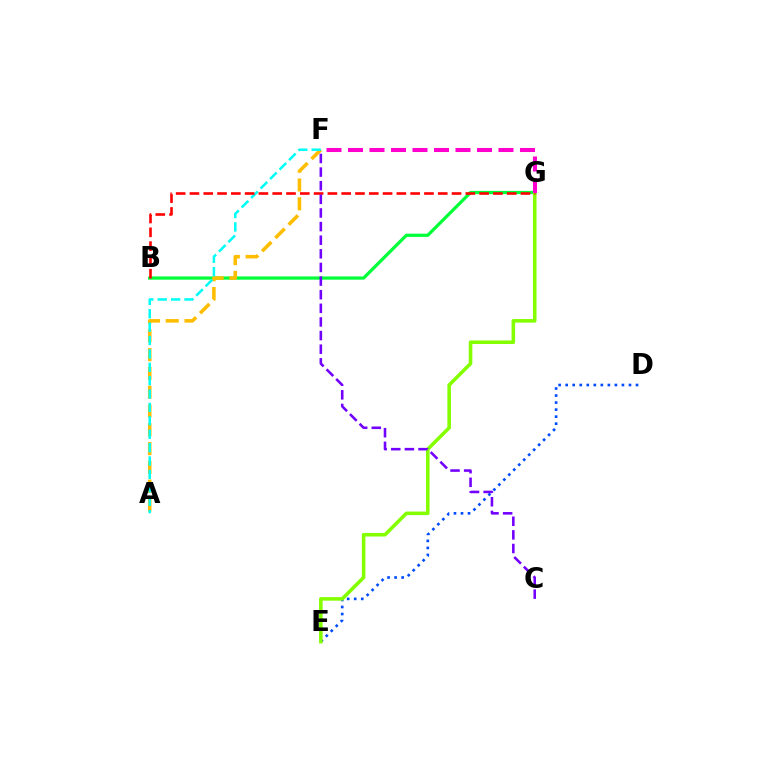{('B', 'G'): [{'color': '#00ff39', 'line_style': 'solid', 'thickness': 2.32}, {'color': '#ff0000', 'line_style': 'dashed', 'thickness': 1.87}], ('A', 'F'): [{'color': '#ffbd00', 'line_style': 'dashed', 'thickness': 2.55}, {'color': '#00fff6', 'line_style': 'dashed', 'thickness': 1.82}], ('D', 'E'): [{'color': '#004bff', 'line_style': 'dotted', 'thickness': 1.91}], ('E', 'G'): [{'color': '#84ff00', 'line_style': 'solid', 'thickness': 2.57}], ('C', 'F'): [{'color': '#7200ff', 'line_style': 'dashed', 'thickness': 1.85}], ('F', 'G'): [{'color': '#ff00cf', 'line_style': 'dashed', 'thickness': 2.92}]}